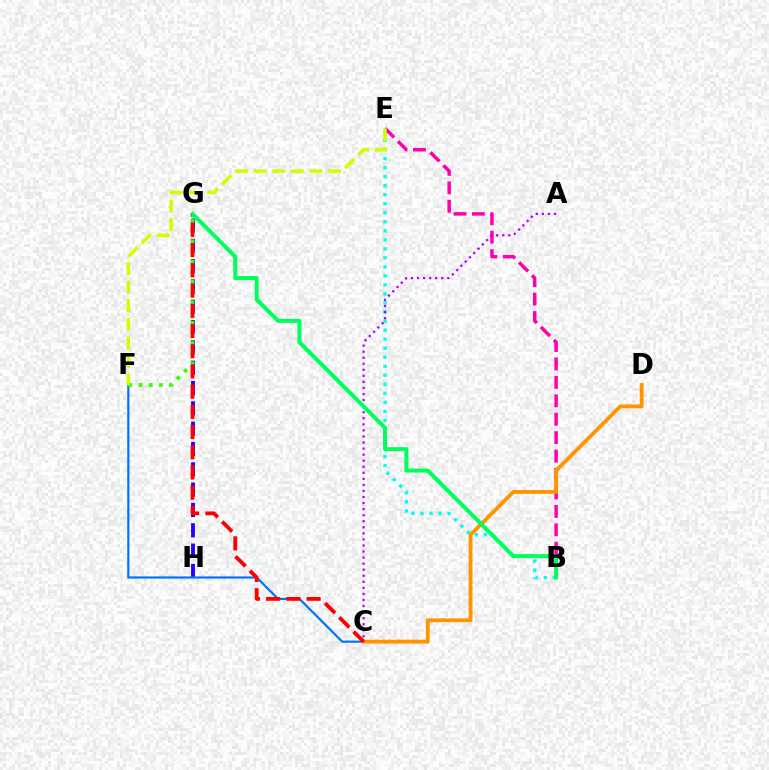{('B', 'E'): [{'color': '#00fff6', 'line_style': 'dotted', 'thickness': 2.45}, {'color': '#ff00ac', 'line_style': 'dashed', 'thickness': 2.5}], ('G', 'H'): [{'color': '#2500ff', 'line_style': 'dashed', 'thickness': 2.76}], ('C', 'F'): [{'color': '#0074ff', 'line_style': 'solid', 'thickness': 1.59}], ('C', 'D'): [{'color': '#ff9400', 'line_style': 'solid', 'thickness': 2.76}], ('F', 'G'): [{'color': '#3dff00', 'line_style': 'dotted', 'thickness': 2.77}], ('C', 'G'): [{'color': '#ff0000', 'line_style': 'dashed', 'thickness': 2.75}], ('A', 'C'): [{'color': '#b900ff', 'line_style': 'dotted', 'thickness': 1.65}], ('B', 'G'): [{'color': '#00ff5c', 'line_style': 'solid', 'thickness': 2.88}], ('E', 'F'): [{'color': '#d1ff00', 'line_style': 'dashed', 'thickness': 2.52}]}